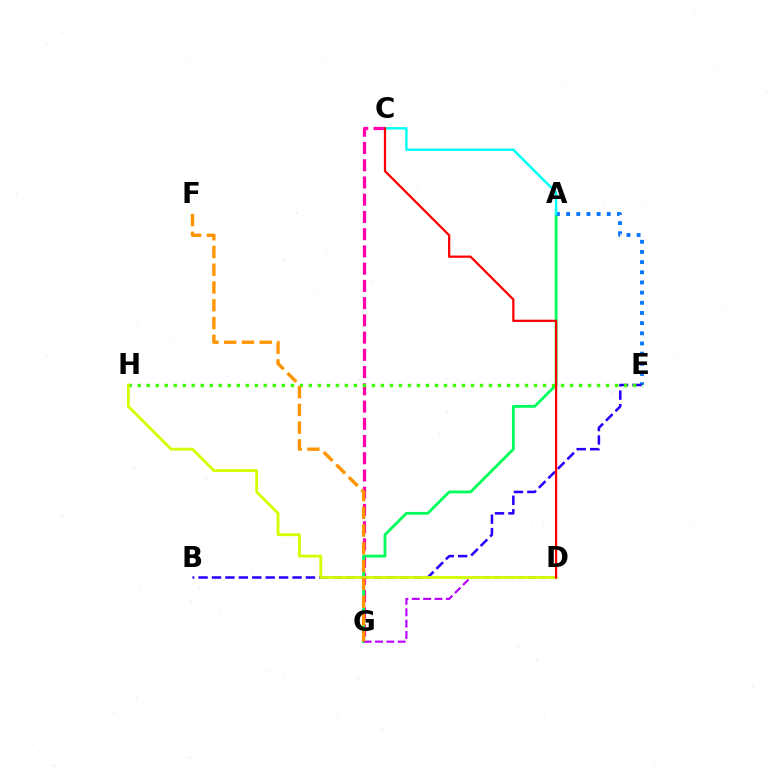{('C', 'G'): [{'color': '#ff00ac', 'line_style': 'dashed', 'thickness': 2.34}], ('A', 'G'): [{'color': '#00ff5c', 'line_style': 'solid', 'thickness': 2.02}], ('D', 'G'): [{'color': '#b900ff', 'line_style': 'dashed', 'thickness': 1.54}], ('A', 'E'): [{'color': '#0074ff', 'line_style': 'dotted', 'thickness': 2.76}], ('A', 'C'): [{'color': '#00fff6', 'line_style': 'solid', 'thickness': 1.76}], ('B', 'E'): [{'color': '#2500ff', 'line_style': 'dashed', 'thickness': 1.82}], ('E', 'H'): [{'color': '#3dff00', 'line_style': 'dotted', 'thickness': 2.45}], ('D', 'H'): [{'color': '#d1ff00', 'line_style': 'solid', 'thickness': 2.03}], ('F', 'G'): [{'color': '#ff9400', 'line_style': 'dashed', 'thickness': 2.41}], ('C', 'D'): [{'color': '#ff0000', 'line_style': 'solid', 'thickness': 1.62}]}